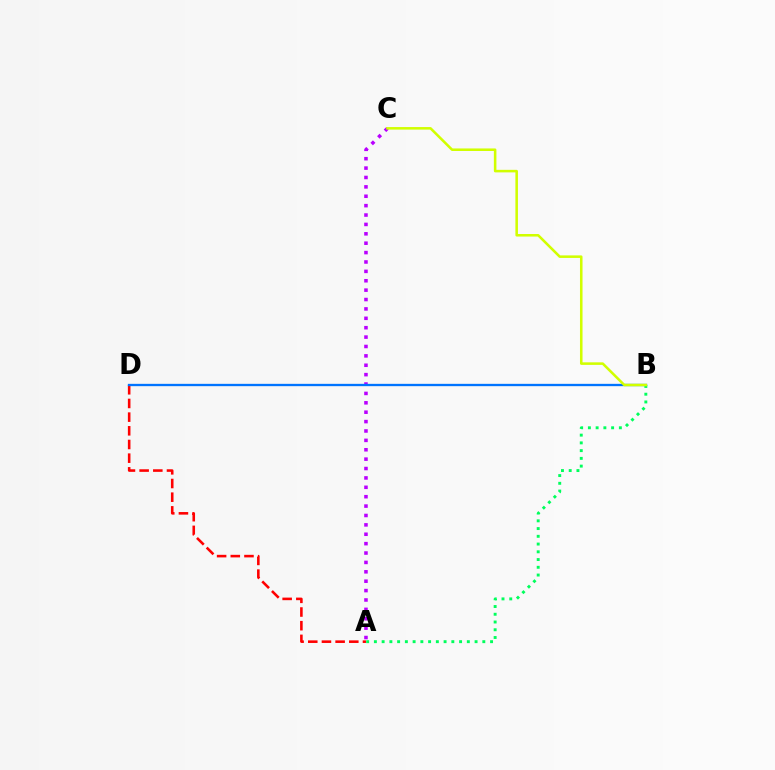{('A', 'D'): [{'color': '#ff0000', 'line_style': 'dashed', 'thickness': 1.86}], ('A', 'C'): [{'color': '#b900ff', 'line_style': 'dotted', 'thickness': 2.55}], ('B', 'D'): [{'color': '#0074ff', 'line_style': 'solid', 'thickness': 1.67}], ('A', 'B'): [{'color': '#00ff5c', 'line_style': 'dotted', 'thickness': 2.1}], ('B', 'C'): [{'color': '#d1ff00', 'line_style': 'solid', 'thickness': 1.84}]}